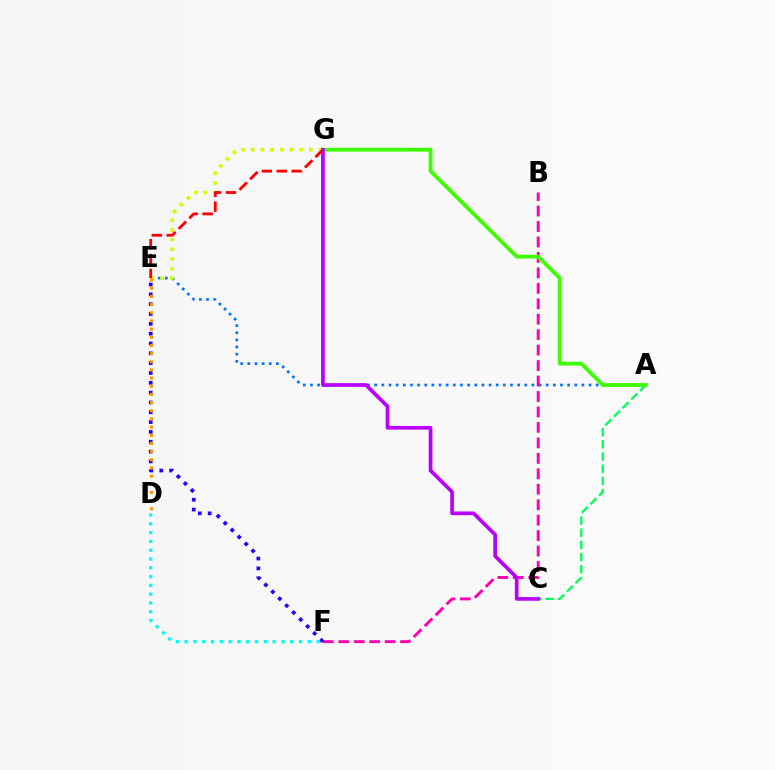{('A', 'E'): [{'color': '#0074ff', 'line_style': 'dotted', 'thickness': 1.94}], ('A', 'C'): [{'color': '#00ff5c', 'line_style': 'dashed', 'thickness': 1.65}], ('E', 'G'): [{'color': '#d1ff00', 'line_style': 'dotted', 'thickness': 2.63}, {'color': '#ff0000', 'line_style': 'dashed', 'thickness': 2.03}], ('B', 'F'): [{'color': '#ff00ac', 'line_style': 'dashed', 'thickness': 2.1}], ('A', 'G'): [{'color': '#3dff00', 'line_style': 'solid', 'thickness': 2.74}], ('E', 'F'): [{'color': '#2500ff', 'line_style': 'dotted', 'thickness': 2.67}], ('D', 'F'): [{'color': '#00fff6', 'line_style': 'dotted', 'thickness': 2.39}], ('C', 'G'): [{'color': '#b900ff', 'line_style': 'solid', 'thickness': 2.67}], ('D', 'E'): [{'color': '#ff9400', 'line_style': 'dotted', 'thickness': 2.22}]}